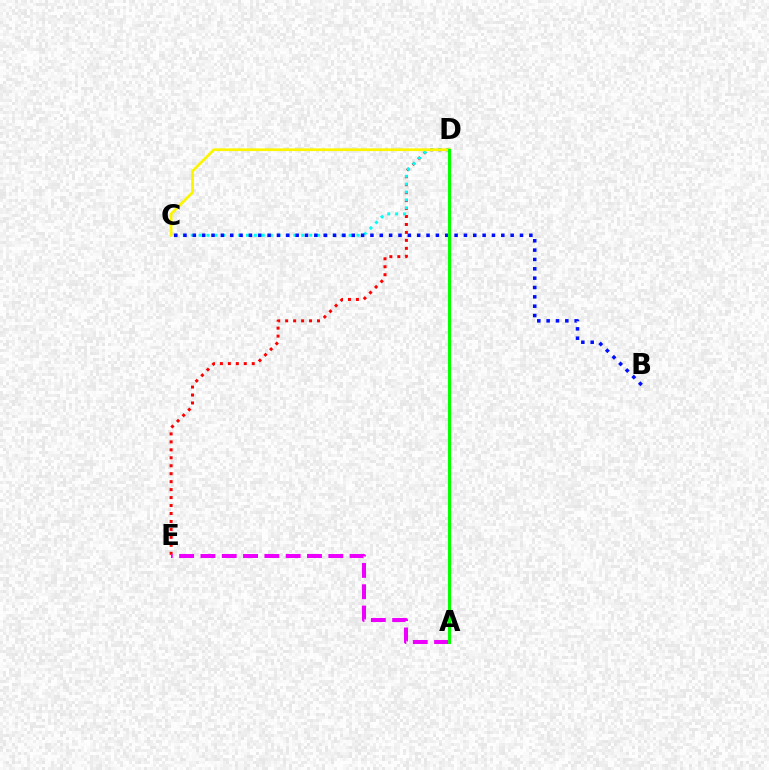{('D', 'E'): [{'color': '#ff0000', 'line_style': 'dotted', 'thickness': 2.16}], ('A', 'E'): [{'color': '#ee00ff', 'line_style': 'dashed', 'thickness': 2.89}], ('C', 'D'): [{'color': '#00fff6', 'line_style': 'dotted', 'thickness': 2.15}, {'color': '#fcf500', 'line_style': 'solid', 'thickness': 1.97}], ('B', 'C'): [{'color': '#0010ff', 'line_style': 'dotted', 'thickness': 2.54}], ('A', 'D'): [{'color': '#08ff00', 'line_style': 'solid', 'thickness': 2.23}]}